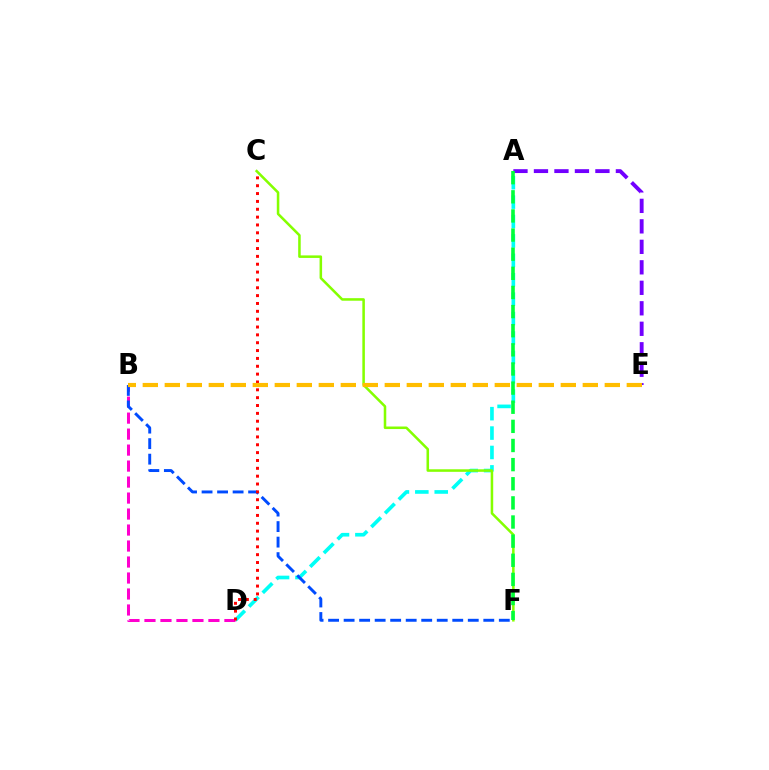{('A', 'D'): [{'color': '#00fff6', 'line_style': 'dashed', 'thickness': 2.64}], ('B', 'D'): [{'color': '#ff00cf', 'line_style': 'dashed', 'thickness': 2.17}], ('B', 'F'): [{'color': '#004bff', 'line_style': 'dashed', 'thickness': 2.11}], ('C', 'F'): [{'color': '#84ff00', 'line_style': 'solid', 'thickness': 1.83}], ('C', 'D'): [{'color': '#ff0000', 'line_style': 'dotted', 'thickness': 2.13}], ('A', 'E'): [{'color': '#7200ff', 'line_style': 'dashed', 'thickness': 2.78}], ('B', 'E'): [{'color': '#ffbd00', 'line_style': 'dashed', 'thickness': 2.99}], ('A', 'F'): [{'color': '#00ff39', 'line_style': 'dashed', 'thickness': 2.6}]}